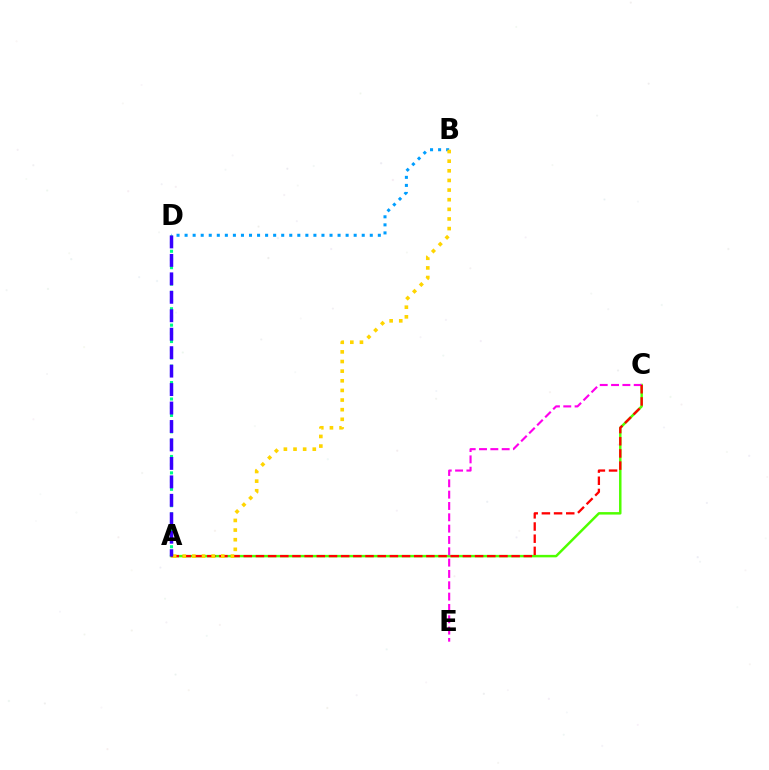{('A', 'C'): [{'color': '#4fff00', 'line_style': 'solid', 'thickness': 1.78}, {'color': '#ff0000', 'line_style': 'dashed', 'thickness': 1.65}], ('C', 'E'): [{'color': '#ff00ed', 'line_style': 'dashed', 'thickness': 1.54}], ('A', 'D'): [{'color': '#00ff86', 'line_style': 'dotted', 'thickness': 2.23}, {'color': '#3700ff', 'line_style': 'dashed', 'thickness': 2.51}], ('B', 'D'): [{'color': '#009eff', 'line_style': 'dotted', 'thickness': 2.19}], ('A', 'B'): [{'color': '#ffd500', 'line_style': 'dotted', 'thickness': 2.62}]}